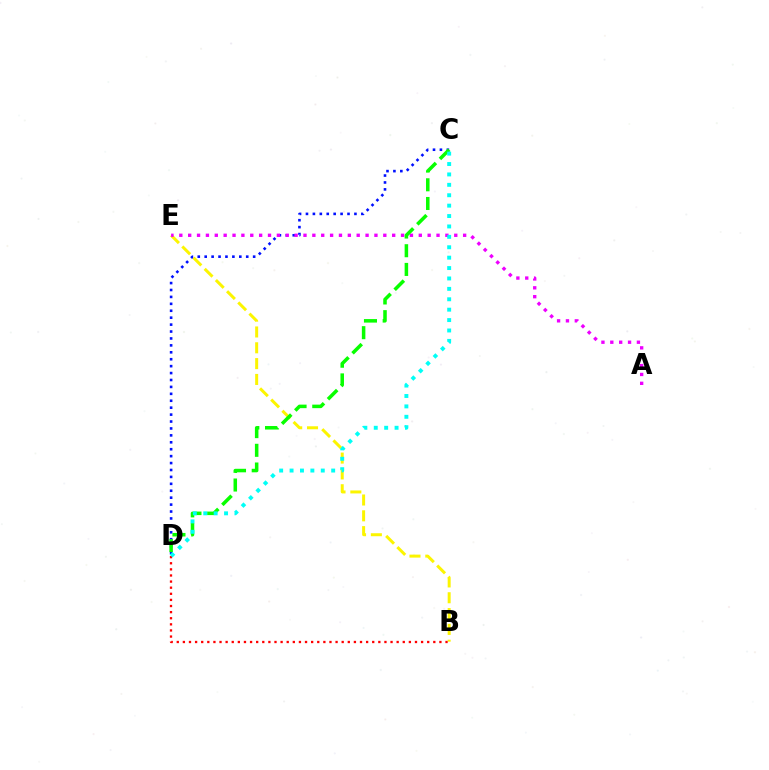{('B', 'E'): [{'color': '#fcf500', 'line_style': 'dashed', 'thickness': 2.15}], ('C', 'D'): [{'color': '#0010ff', 'line_style': 'dotted', 'thickness': 1.88}, {'color': '#08ff00', 'line_style': 'dashed', 'thickness': 2.54}, {'color': '#00fff6', 'line_style': 'dotted', 'thickness': 2.83}], ('B', 'D'): [{'color': '#ff0000', 'line_style': 'dotted', 'thickness': 1.66}], ('A', 'E'): [{'color': '#ee00ff', 'line_style': 'dotted', 'thickness': 2.41}]}